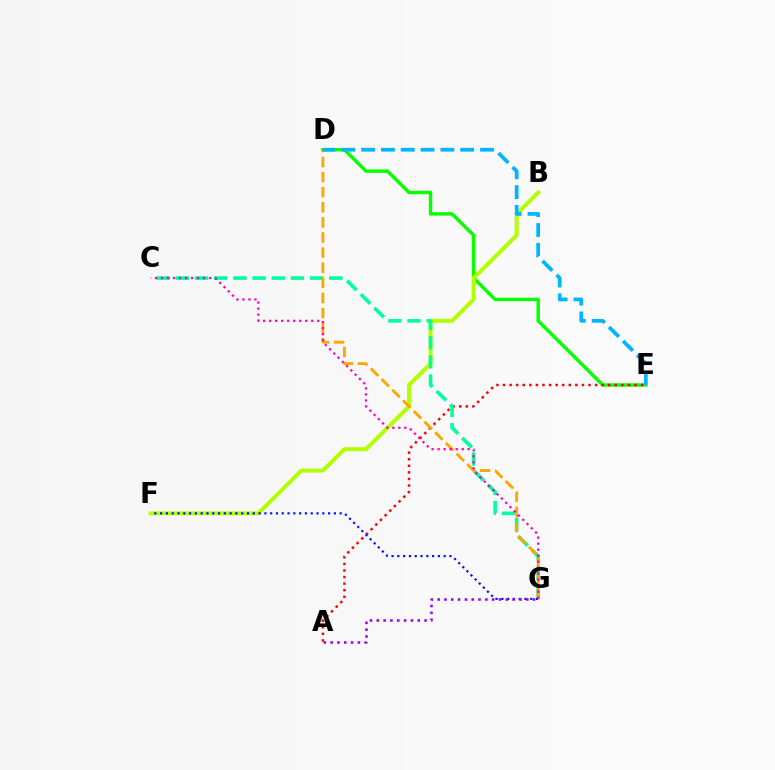{('D', 'E'): [{'color': '#08ff00', 'line_style': 'solid', 'thickness': 2.46}, {'color': '#00b5ff', 'line_style': 'dashed', 'thickness': 2.69}], ('B', 'F'): [{'color': '#b3ff00', 'line_style': 'solid', 'thickness': 2.87}], ('A', 'E'): [{'color': '#ff0000', 'line_style': 'dotted', 'thickness': 1.79}], ('C', 'G'): [{'color': '#00ff9d', 'line_style': 'dashed', 'thickness': 2.61}, {'color': '#ff00bd', 'line_style': 'dotted', 'thickness': 1.63}], ('D', 'G'): [{'color': '#ffa500', 'line_style': 'dashed', 'thickness': 2.05}], ('F', 'G'): [{'color': '#0010ff', 'line_style': 'dotted', 'thickness': 1.57}], ('A', 'G'): [{'color': '#9b00ff', 'line_style': 'dotted', 'thickness': 1.85}]}